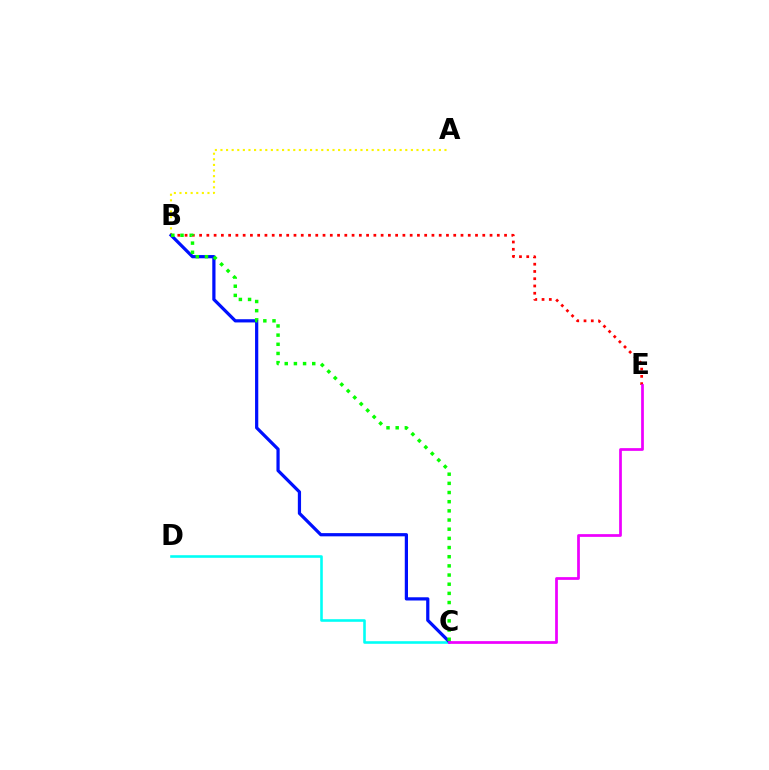{('C', 'D'): [{'color': '#00fff6', 'line_style': 'solid', 'thickness': 1.87}], ('A', 'B'): [{'color': '#fcf500', 'line_style': 'dotted', 'thickness': 1.52}], ('B', 'C'): [{'color': '#0010ff', 'line_style': 'solid', 'thickness': 2.32}, {'color': '#08ff00', 'line_style': 'dotted', 'thickness': 2.49}], ('B', 'E'): [{'color': '#ff0000', 'line_style': 'dotted', 'thickness': 1.97}], ('C', 'E'): [{'color': '#ee00ff', 'line_style': 'solid', 'thickness': 1.97}]}